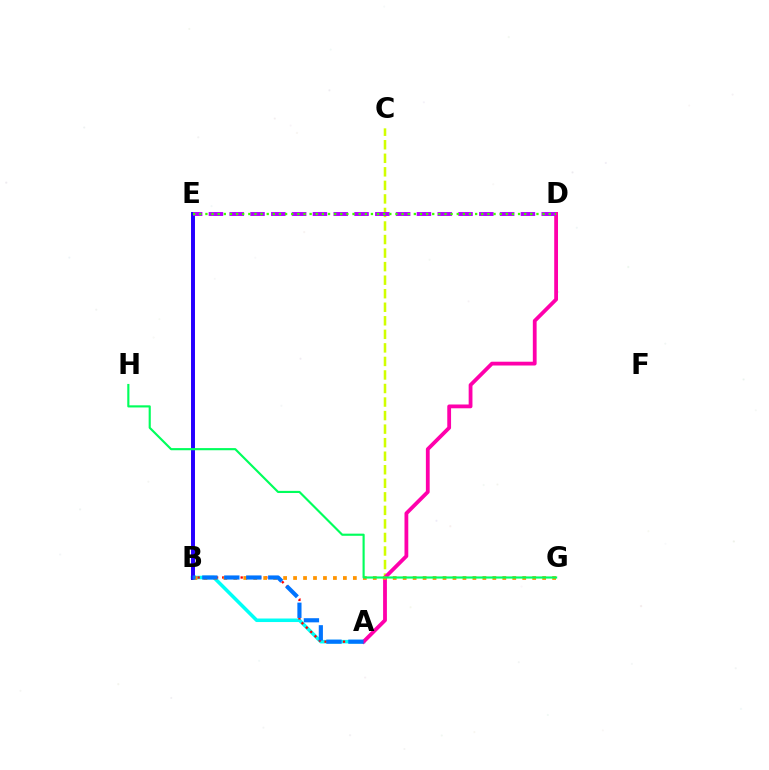{('A', 'B'): [{'color': '#00fff6', 'line_style': 'solid', 'thickness': 2.54}, {'color': '#ff0000', 'line_style': 'dotted', 'thickness': 1.67}, {'color': '#0074ff', 'line_style': 'dashed', 'thickness': 2.98}], ('A', 'C'): [{'color': '#d1ff00', 'line_style': 'dashed', 'thickness': 1.84}], ('B', 'E'): [{'color': '#2500ff', 'line_style': 'solid', 'thickness': 2.85}], ('A', 'D'): [{'color': '#ff00ac', 'line_style': 'solid', 'thickness': 2.73}], ('D', 'E'): [{'color': '#b900ff', 'line_style': 'dashed', 'thickness': 2.83}, {'color': '#3dff00', 'line_style': 'dotted', 'thickness': 1.67}], ('B', 'G'): [{'color': '#ff9400', 'line_style': 'dotted', 'thickness': 2.71}], ('G', 'H'): [{'color': '#00ff5c', 'line_style': 'solid', 'thickness': 1.54}]}